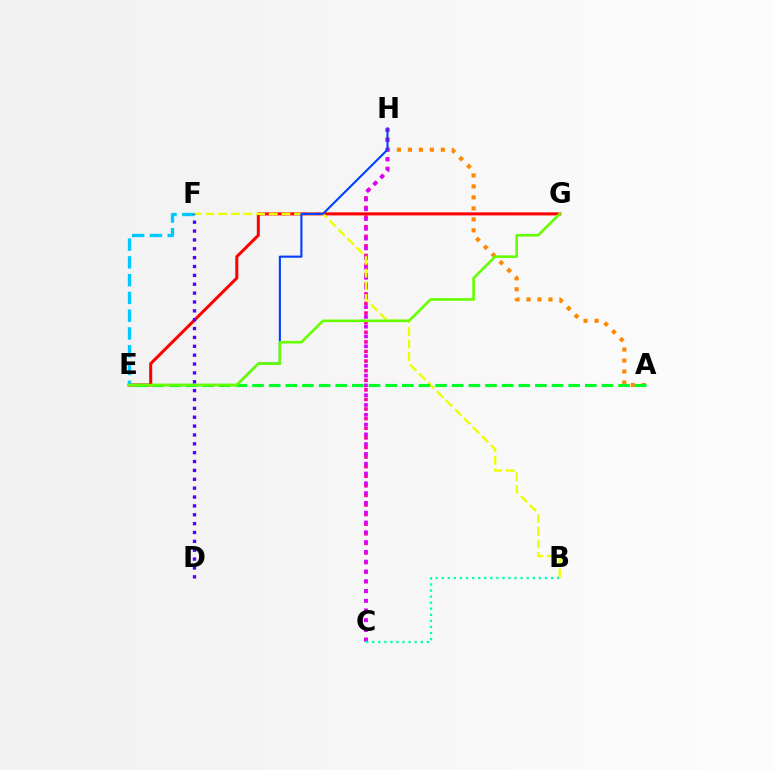{('C', 'H'): [{'color': '#ff00a0', 'line_style': 'dotted', 'thickness': 2.61}, {'color': '#d600ff', 'line_style': 'dotted', 'thickness': 2.66}], ('A', 'H'): [{'color': '#ff8800', 'line_style': 'dotted', 'thickness': 2.98}], ('E', 'G'): [{'color': '#ff0000', 'line_style': 'solid', 'thickness': 2.18}, {'color': '#66ff00', 'line_style': 'solid', 'thickness': 1.89}], ('B', 'F'): [{'color': '#eeff00', 'line_style': 'dashed', 'thickness': 1.72}], ('E', 'H'): [{'color': '#003fff', 'line_style': 'solid', 'thickness': 1.51}], ('E', 'F'): [{'color': '#00c7ff', 'line_style': 'dashed', 'thickness': 2.41}], ('B', 'C'): [{'color': '#00ffaf', 'line_style': 'dotted', 'thickness': 1.65}], ('A', 'E'): [{'color': '#00ff27', 'line_style': 'dashed', 'thickness': 2.26}], ('D', 'F'): [{'color': '#4f00ff', 'line_style': 'dotted', 'thickness': 2.41}]}